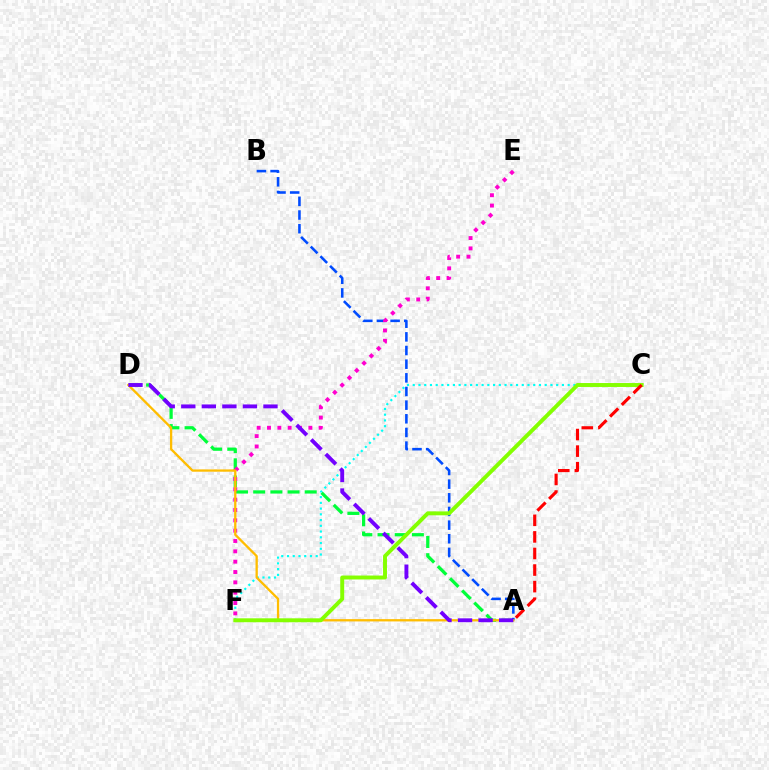{('A', 'D'): [{'color': '#00ff39', 'line_style': 'dashed', 'thickness': 2.33}, {'color': '#ffbd00', 'line_style': 'solid', 'thickness': 1.66}, {'color': '#7200ff', 'line_style': 'dashed', 'thickness': 2.79}], ('C', 'F'): [{'color': '#00fff6', 'line_style': 'dotted', 'thickness': 1.56}, {'color': '#84ff00', 'line_style': 'solid', 'thickness': 2.83}], ('A', 'B'): [{'color': '#004bff', 'line_style': 'dashed', 'thickness': 1.86}], ('E', 'F'): [{'color': '#ff00cf', 'line_style': 'dotted', 'thickness': 2.81}], ('A', 'C'): [{'color': '#ff0000', 'line_style': 'dashed', 'thickness': 2.25}]}